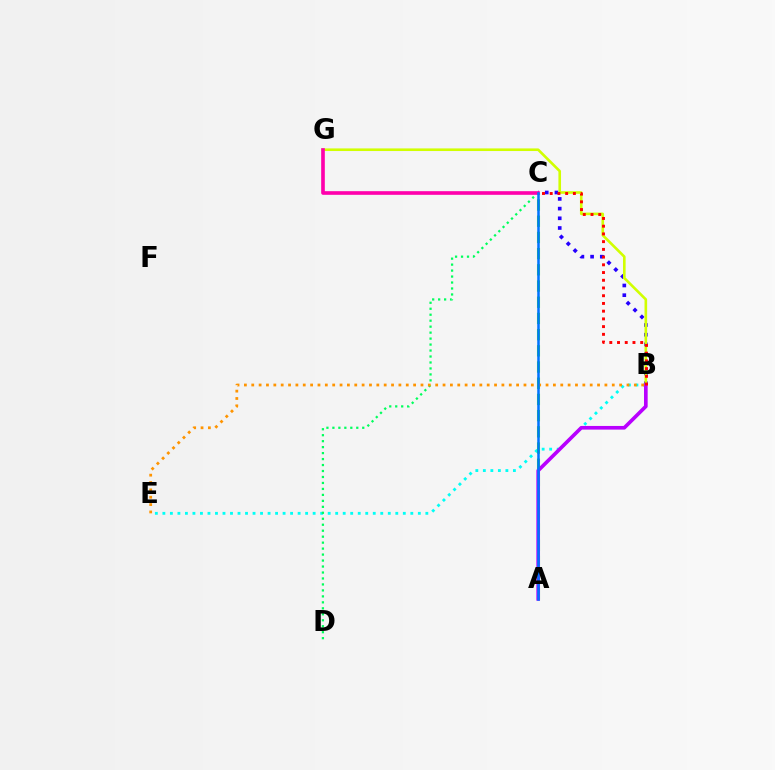{('B', 'E'): [{'color': '#00fff6', 'line_style': 'dotted', 'thickness': 2.04}, {'color': '#ff9400', 'line_style': 'dotted', 'thickness': 2.0}], ('B', 'C'): [{'color': '#2500ff', 'line_style': 'dotted', 'thickness': 2.63}, {'color': '#ff0000', 'line_style': 'dotted', 'thickness': 2.1}], ('A', 'C'): [{'color': '#3dff00', 'line_style': 'dashed', 'thickness': 2.2}, {'color': '#0074ff', 'line_style': 'solid', 'thickness': 1.82}], ('C', 'D'): [{'color': '#00ff5c', 'line_style': 'dotted', 'thickness': 1.62}], ('B', 'G'): [{'color': '#d1ff00', 'line_style': 'solid', 'thickness': 1.89}], ('A', 'B'): [{'color': '#b900ff', 'line_style': 'solid', 'thickness': 2.63}], ('C', 'G'): [{'color': '#ff00ac', 'line_style': 'solid', 'thickness': 2.62}]}